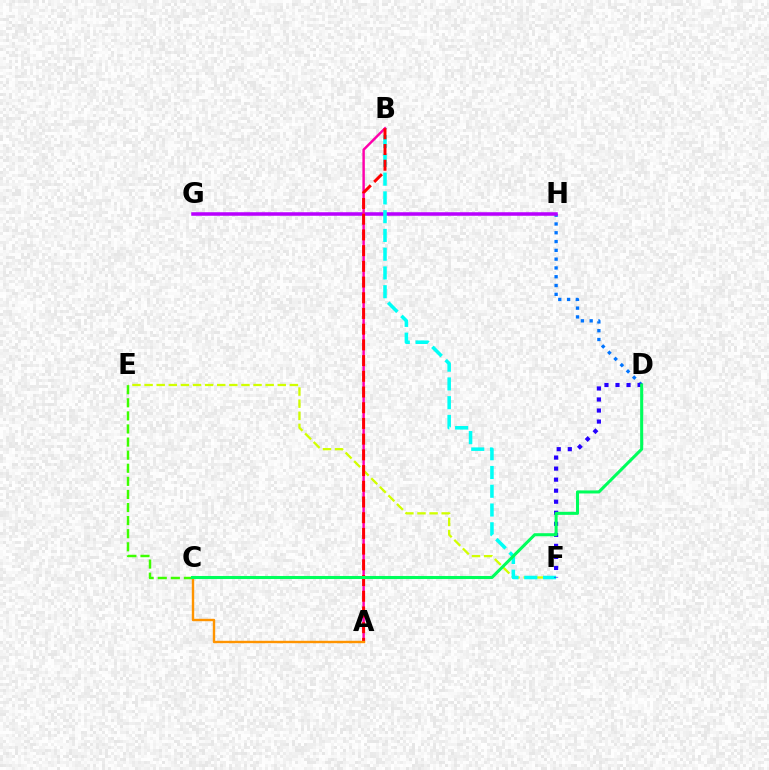{('E', 'F'): [{'color': '#d1ff00', 'line_style': 'dashed', 'thickness': 1.64}], ('D', 'H'): [{'color': '#0074ff', 'line_style': 'dotted', 'thickness': 2.39}], ('C', 'E'): [{'color': '#3dff00', 'line_style': 'dashed', 'thickness': 1.78}], ('G', 'H'): [{'color': '#b900ff', 'line_style': 'solid', 'thickness': 2.54}], ('B', 'F'): [{'color': '#00fff6', 'line_style': 'dashed', 'thickness': 2.55}], ('A', 'B'): [{'color': '#ff00ac', 'line_style': 'solid', 'thickness': 1.77}, {'color': '#ff0000', 'line_style': 'dashed', 'thickness': 2.13}], ('A', 'C'): [{'color': '#ff9400', 'line_style': 'solid', 'thickness': 1.73}], ('D', 'F'): [{'color': '#2500ff', 'line_style': 'dotted', 'thickness': 3.0}], ('C', 'D'): [{'color': '#00ff5c', 'line_style': 'solid', 'thickness': 2.19}]}